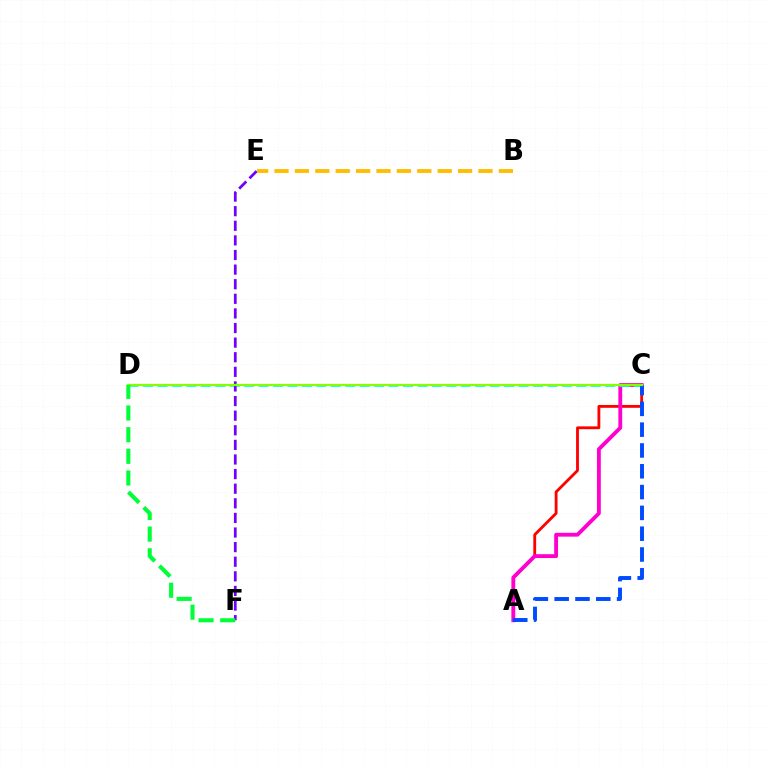{('A', 'C'): [{'color': '#ff0000', 'line_style': 'solid', 'thickness': 2.04}, {'color': '#ff00cf', 'line_style': 'solid', 'thickness': 2.76}, {'color': '#004bff', 'line_style': 'dashed', 'thickness': 2.83}], ('C', 'D'): [{'color': '#00fff6', 'line_style': 'dashed', 'thickness': 1.96}, {'color': '#84ff00', 'line_style': 'solid', 'thickness': 1.61}], ('E', 'F'): [{'color': '#7200ff', 'line_style': 'dashed', 'thickness': 1.98}], ('D', 'F'): [{'color': '#00ff39', 'line_style': 'dashed', 'thickness': 2.94}], ('B', 'E'): [{'color': '#ffbd00', 'line_style': 'dashed', 'thickness': 2.77}]}